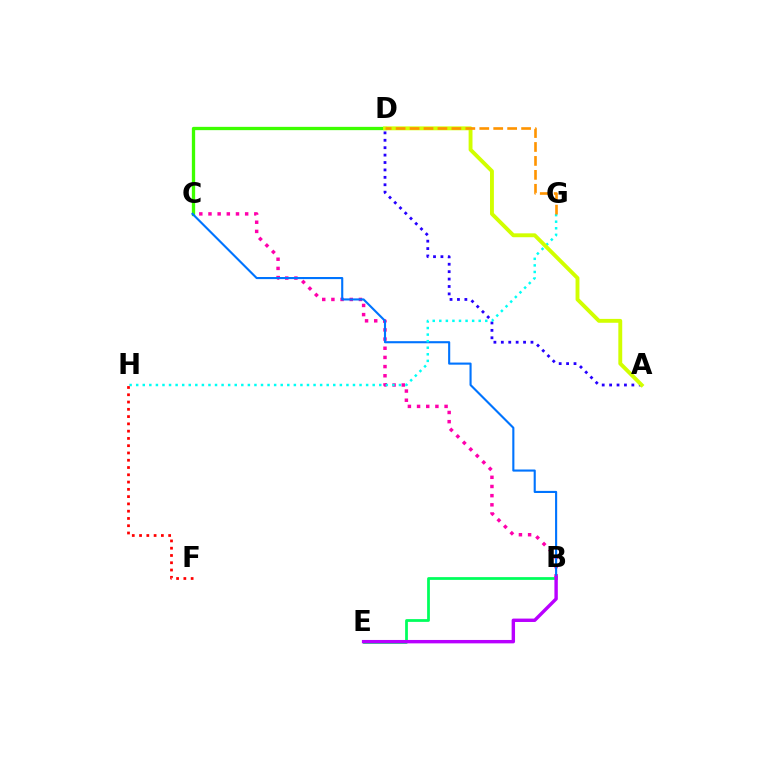{('B', 'C'): [{'color': '#ff00ac', 'line_style': 'dotted', 'thickness': 2.49}, {'color': '#0074ff', 'line_style': 'solid', 'thickness': 1.52}], ('C', 'D'): [{'color': '#3dff00', 'line_style': 'solid', 'thickness': 2.37}], ('A', 'D'): [{'color': '#2500ff', 'line_style': 'dotted', 'thickness': 2.01}, {'color': '#d1ff00', 'line_style': 'solid', 'thickness': 2.79}], ('G', 'H'): [{'color': '#00fff6', 'line_style': 'dotted', 'thickness': 1.78}], ('F', 'H'): [{'color': '#ff0000', 'line_style': 'dotted', 'thickness': 1.98}], ('B', 'E'): [{'color': '#00ff5c', 'line_style': 'solid', 'thickness': 1.99}, {'color': '#b900ff', 'line_style': 'solid', 'thickness': 2.45}], ('D', 'G'): [{'color': '#ff9400', 'line_style': 'dashed', 'thickness': 1.89}]}